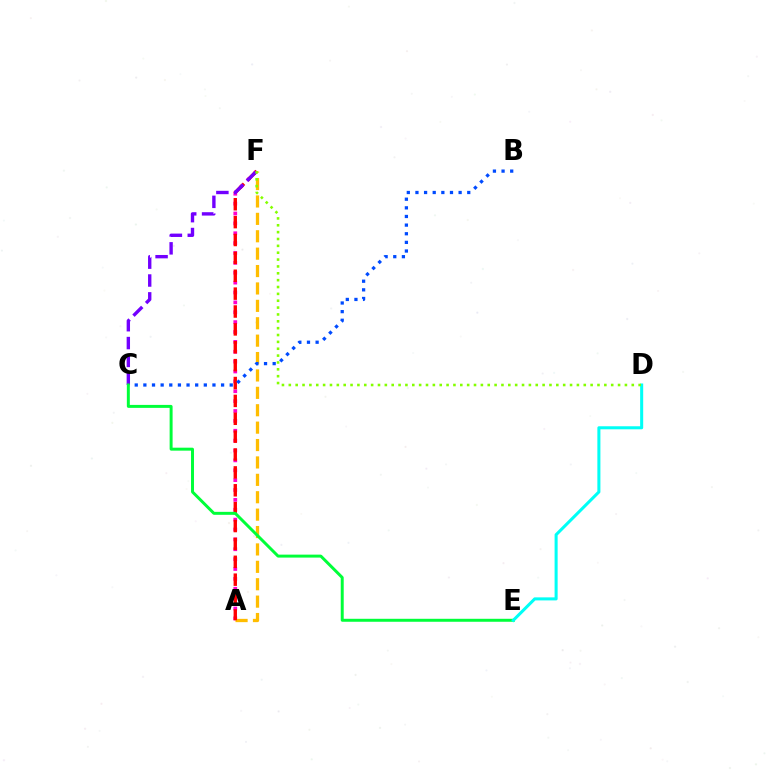{('A', 'F'): [{'color': '#ff00cf', 'line_style': 'dotted', 'thickness': 2.68}, {'color': '#ffbd00', 'line_style': 'dashed', 'thickness': 2.36}, {'color': '#ff0000', 'line_style': 'dashed', 'thickness': 2.43}], ('B', 'C'): [{'color': '#004bff', 'line_style': 'dotted', 'thickness': 2.35}], ('C', 'F'): [{'color': '#7200ff', 'line_style': 'dashed', 'thickness': 2.43}], ('C', 'E'): [{'color': '#00ff39', 'line_style': 'solid', 'thickness': 2.14}], ('D', 'E'): [{'color': '#00fff6', 'line_style': 'solid', 'thickness': 2.19}], ('D', 'F'): [{'color': '#84ff00', 'line_style': 'dotted', 'thickness': 1.86}]}